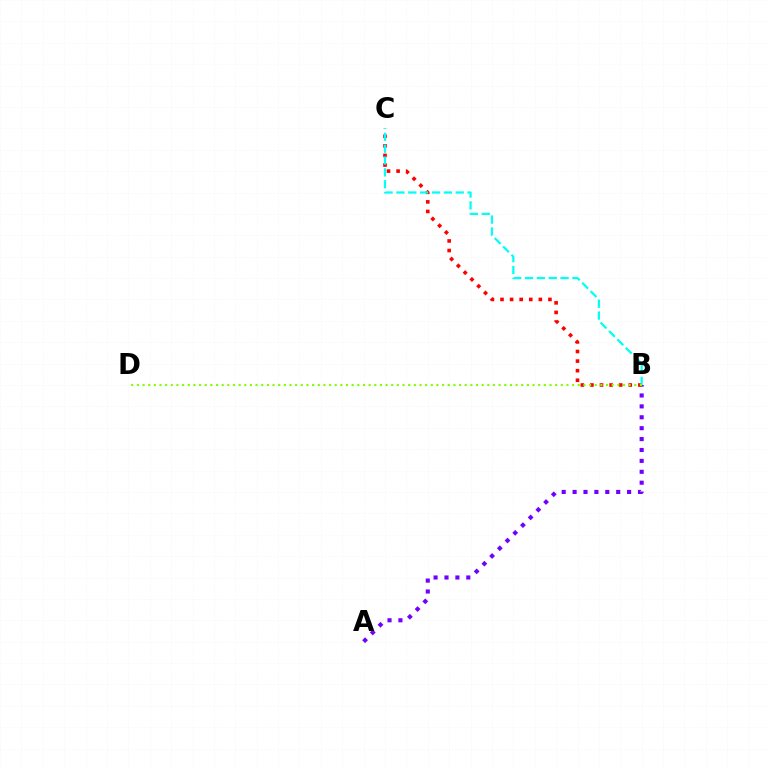{('A', 'B'): [{'color': '#7200ff', 'line_style': 'dotted', 'thickness': 2.96}], ('B', 'C'): [{'color': '#ff0000', 'line_style': 'dotted', 'thickness': 2.6}, {'color': '#00fff6', 'line_style': 'dashed', 'thickness': 1.61}], ('B', 'D'): [{'color': '#84ff00', 'line_style': 'dotted', 'thickness': 1.54}]}